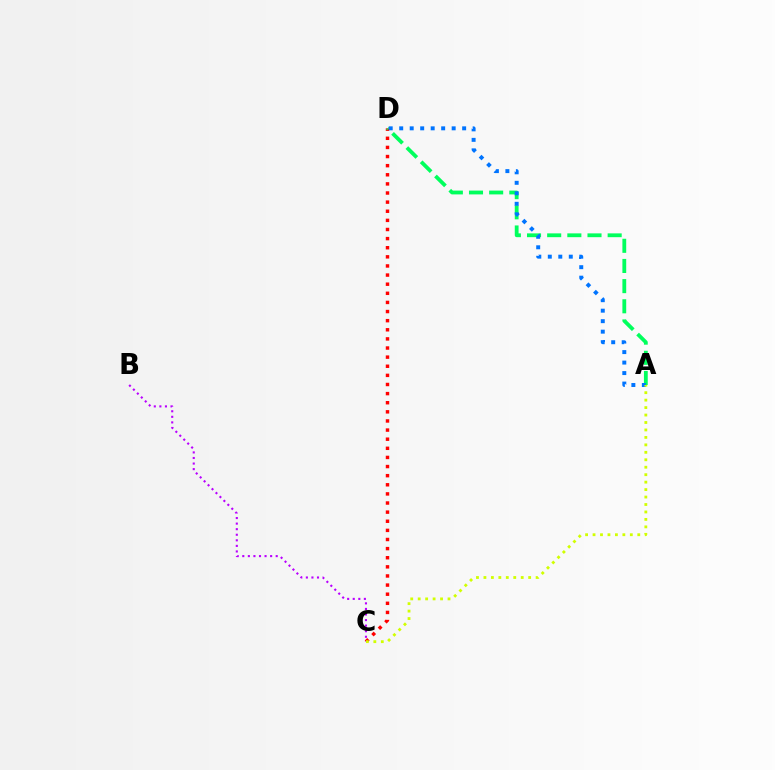{('C', 'D'): [{'color': '#ff0000', 'line_style': 'dotted', 'thickness': 2.48}], ('A', 'D'): [{'color': '#00ff5c', 'line_style': 'dashed', 'thickness': 2.74}, {'color': '#0074ff', 'line_style': 'dotted', 'thickness': 2.85}], ('B', 'C'): [{'color': '#b900ff', 'line_style': 'dotted', 'thickness': 1.51}], ('A', 'C'): [{'color': '#d1ff00', 'line_style': 'dotted', 'thickness': 2.03}]}